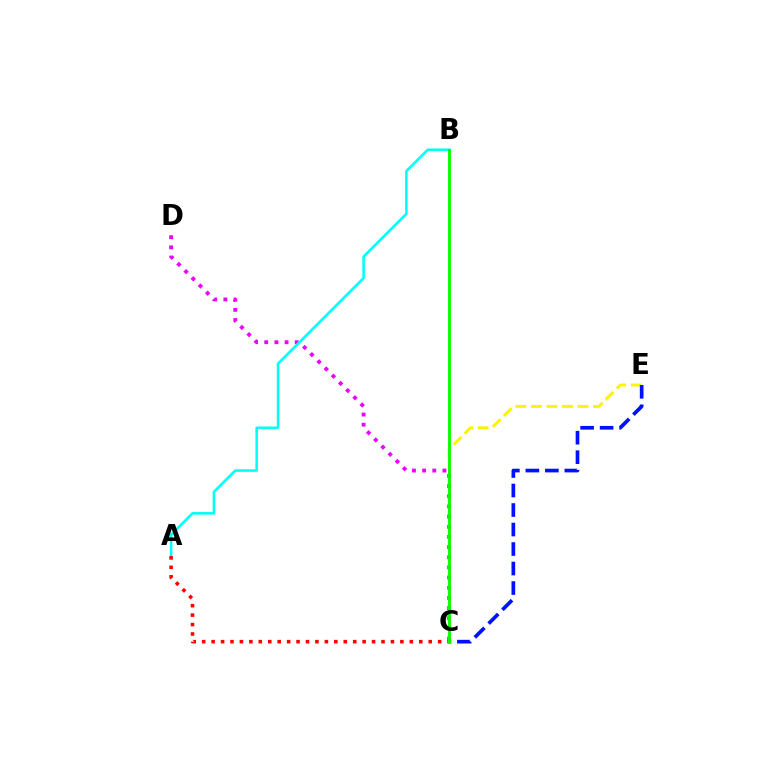{('C', 'E'): [{'color': '#fcf500', 'line_style': 'dashed', 'thickness': 2.11}, {'color': '#0010ff', 'line_style': 'dashed', 'thickness': 2.65}], ('C', 'D'): [{'color': '#ee00ff', 'line_style': 'dotted', 'thickness': 2.76}], ('A', 'B'): [{'color': '#00fff6', 'line_style': 'solid', 'thickness': 1.83}], ('A', 'C'): [{'color': '#ff0000', 'line_style': 'dotted', 'thickness': 2.56}], ('B', 'C'): [{'color': '#08ff00', 'line_style': 'solid', 'thickness': 2.08}]}